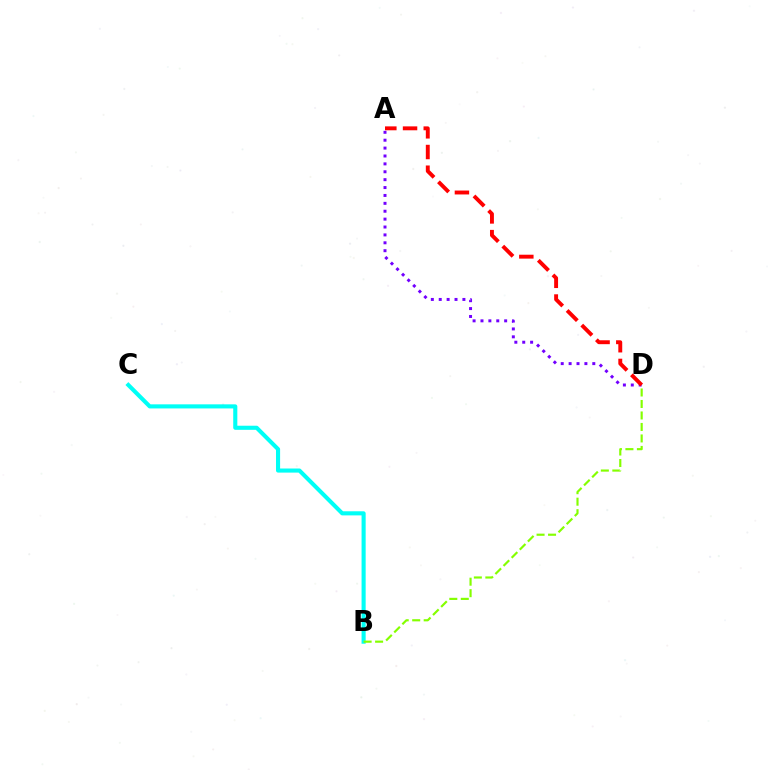{('B', 'C'): [{'color': '#00fff6', 'line_style': 'solid', 'thickness': 2.95}], ('B', 'D'): [{'color': '#84ff00', 'line_style': 'dashed', 'thickness': 1.56}], ('A', 'D'): [{'color': '#7200ff', 'line_style': 'dotted', 'thickness': 2.14}, {'color': '#ff0000', 'line_style': 'dashed', 'thickness': 2.81}]}